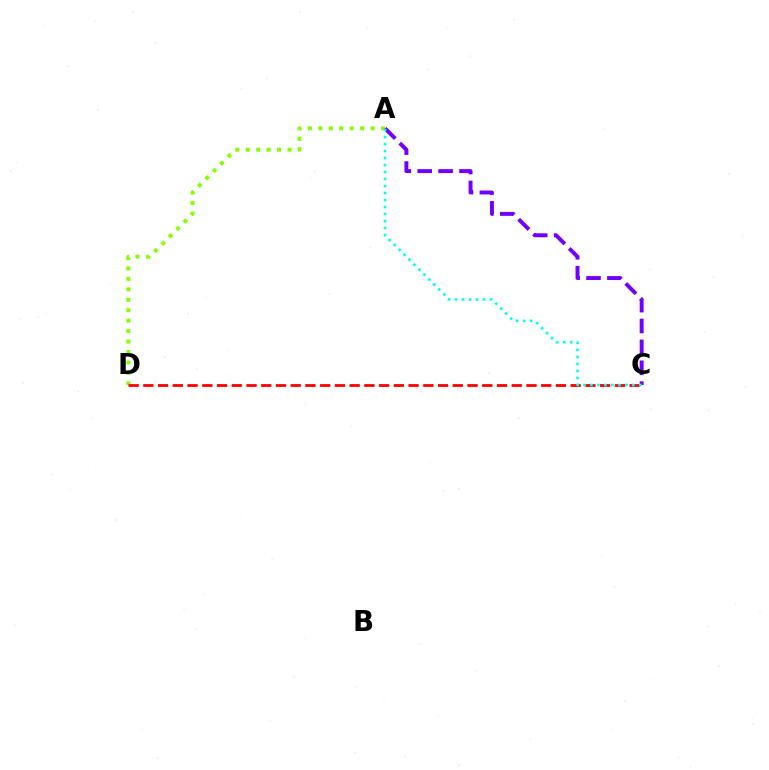{('A', 'D'): [{'color': '#84ff00', 'line_style': 'dotted', 'thickness': 2.84}], ('C', 'D'): [{'color': '#ff0000', 'line_style': 'dashed', 'thickness': 2.0}], ('A', 'C'): [{'color': '#7200ff', 'line_style': 'dashed', 'thickness': 2.84}, {'color': '#00fff6', 'line_style': 'dotted', 'thickness': 1.9}]}